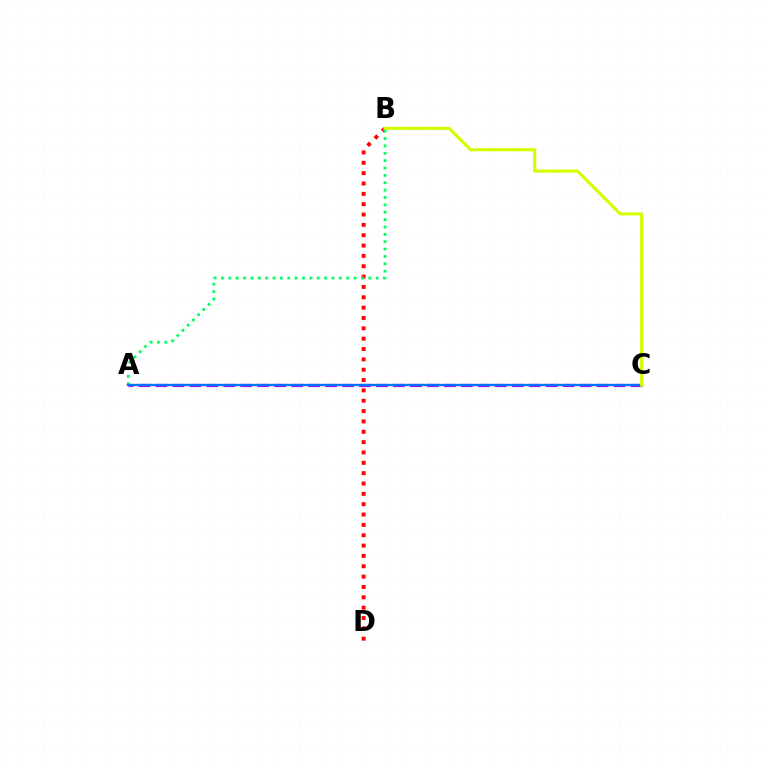{('B', 'D'): [{'color': '#ff0000', 'line_style': 'dotted', 'thickness': 2.81}], ('A', 'C'): [{'color': '#b900ff', 'line_style': 'dashed', 'thickness': 2.31}, {'color': '#0074ff', 'line_style': 'solid', 'thickness': 1.68}], ('A', 'B'): [{'color': '#00ff5c', 'line_style': 'dotted', 'thickness': 2.0}], ('B', 'C'): [{'color': '#d1ff00', 'line_style': 'solid', 'thickness': 2.25}]}